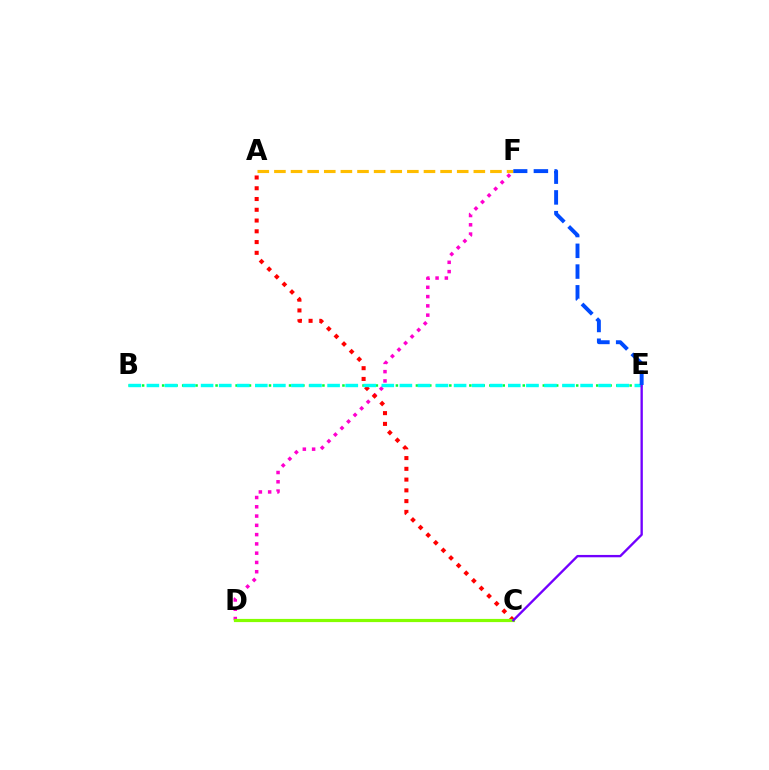{('B', 'E'): [{'color': '#00ff39', 'line_style': 'dotted', 'thickness': 1.81}, {'color': '#00fff6', 'line_style': 'dashed', 'thickness': 2.45}], ('D', 'F'): [{'color': '#ff00cf', 'line_style': 'dotted', 'thickness': 2.52}], ('A', 'C'): [{'color': '#ff0000', 'line_style': 'dotted', 'thickness': 2.92}], ('C', 'D'): [{'color': '#84ff00', 'line_style': 'solid', 'thickness': 2.29}], ('C', 'E'): [{'color': '#7200ff', 'line_style': 'solid', 'thickness': 1.69}], ('A', 'F'): [{'color': '#ffbd00', 'line_style': 'dashed', 'thickness': 2.26}], ('E', 'F'): [{'color': '#004bff', 'line_style': 'dashed', 'thickness': 2.82}]}